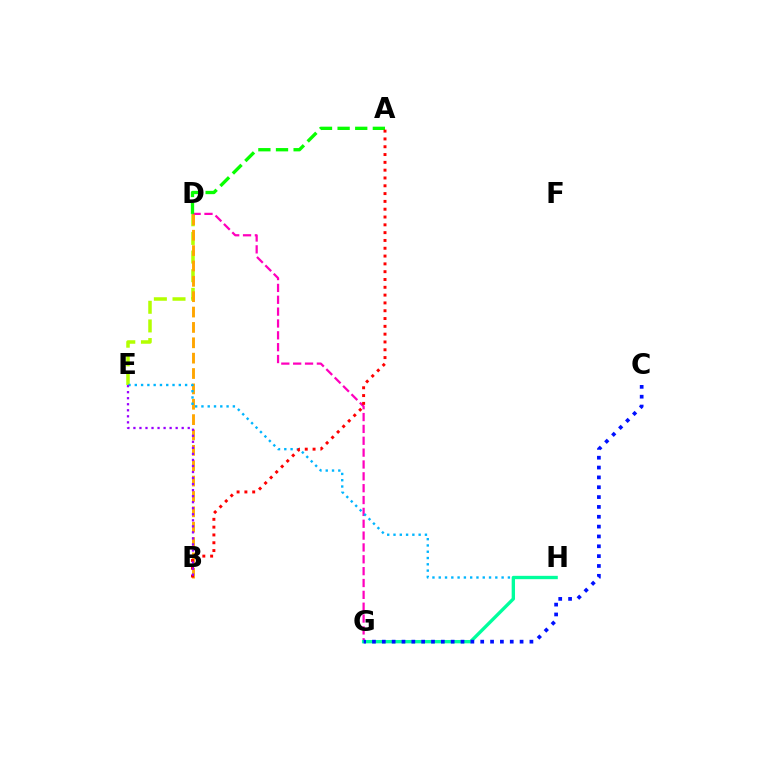{('D', 'E'): [{'color': '#b3ff00', 'line_style': 'dashed', 'thickness': 2.53}], ('D', 'G'): [{'color': '#ff00bd', 'line_style': 'dashed', 'thickness': 1.61}], ('A', 'D'): [{'color': '#08ff00', 'line_style': 'dashed', 'thickness': 2.39}], ('B', 'D'): [{'color': '#ffa500', 'line_style': 'dashed', 'thickness': 2.09}], ('E', 'H'): [{'color': '#00b5ff', 'line_style': 'dotted', 'thickness': 1.71}], ('A', 'B'): [{'color': '#ff0000', 'line_style': 'dotted', 'thickness': 2.12}], ('G', 'H'): [{'color': '#00ff9d', 'line_style': 'solid', 'thickness': 2.41}], ('B', 'E'): [{'color': '#9b00ff', 'line_style': 'dotted', 'thickness': 1.64}], ('C', 'G'): [{'color': '#0010ff', 'line_style': 'dotted', 'thickness': 2.67}]}